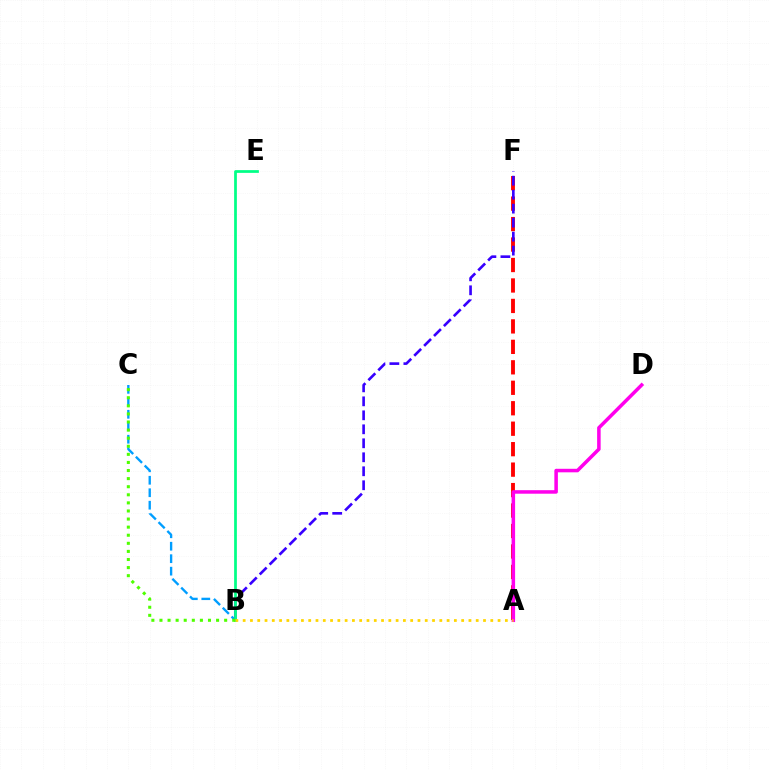{('B', 'C'): [{'color': '#009eff', 'line_style': 'dashed', 'thickness': 1.69}, {'color': '#4fff00', 'line_style': 'dotted', 'thickness': 2.2}], ('A', 'F'): [{'color': '#ff0000', 'line_style': 'dashed', 'thickness': 2.78}], ('A', 'D'): [{'color': '#ff00ed', 'line_style': 'solid', 'thickness': 2.54}], ('B', 'F'): [{'color': '#3700ff', 'line_style': 'dashed', 'thickness': 1.9}], ('B', 'E'): [{'color': '#00ff86', 'line_style': 'solid', 'thickness': 1.98}], ('A', 'B'): [{'color': '#ffd500', 'line_style': 'dotted', 'thickness': 1.98}]}